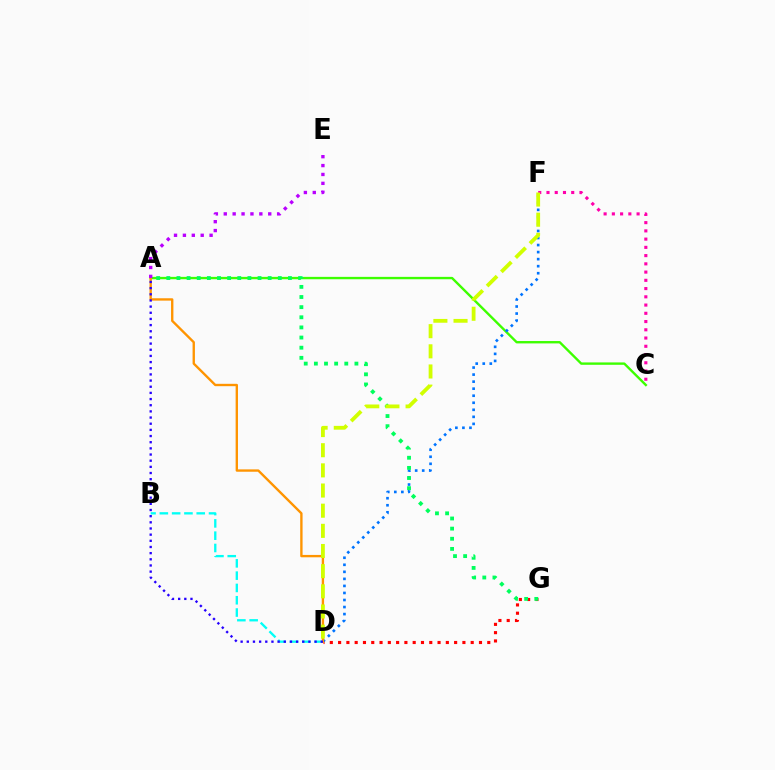{('B', 'D'): [{'color': '#00fff6', 'line_style': 'dashed', 'thickness': 1.67}], ('A', 'C'): [{'color': '#3dff00', 'line_style': 'solid', 'thickness': 1.71}], ('D', 'G'): [{'color': '#ff0000', 'line_style': 'dotted', 'thickness': 2.25}], ('D', 'F'): [{'color': '#0074ff', 'line_style': 'dotted', 'thickness': 1.91}, {'color': '#d1ff00', 'line_style': 'dashed', 'thickness': 2.74}], ('A', 'G'): [{'color': '#00ff5c', 'line_style': 'dotted', 'thickness': 2.75}], ('C', 'F'): [{'color': '#ff00ac', 'line_style': 'dotted', 'thickness': 2.24}], ('A', 'D'): [{'color': '#ff9400', 'line_style': 'solid', 'thickness': 1.7}, {'color': '#2500ff', 'line_style': 'dotted', 'thickness': 1.67}], ('A', 'E'): [{'color': '#b900ff', 'line_style': 'dotted', 'thickness': 2.42}]}